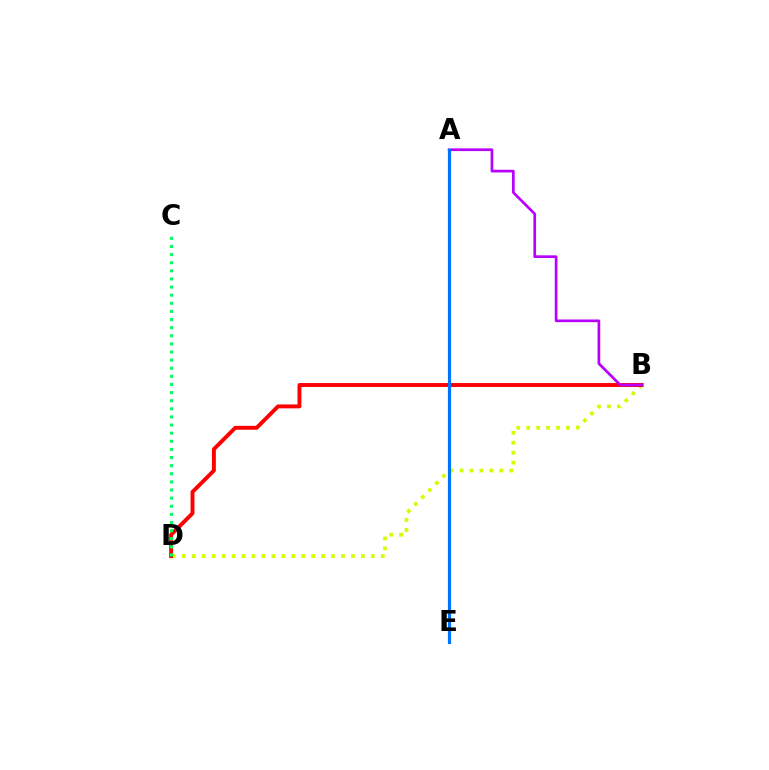{('B', 'D'): [{'color': '#d1ff00', 'line_style': 'dotted', 'thickness': 2.7}, {'color': '#ff0000', 'line_style': 'solid', 'thickness': 2.81}], ('A', 'B'): [{'color': '#b900ff', 'line_style': 'solid', 'thickness': 1.95}], ('C', 'D'): [{'color': '#00ff5c', 'line_style': 'dotted', 'thickness': 2.21}], ('A', 'E'): [{'color': '#0074ff', 'line_style': 'solid', 'thickness': 2.3}]}